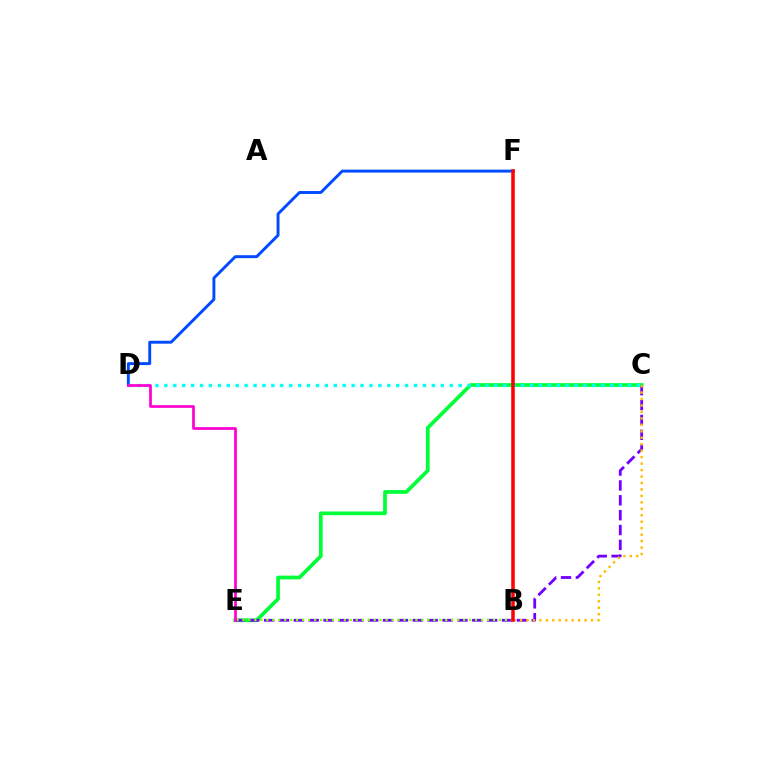{('C', 'E'): [{'color': '#00ff39', 'line_style': 'solid', 'thickness': 2.67}, {'color': '#7200ff', 'line_style': 'dashed', 'thickness': 2.02}], ('D', 'F'): [{'color': '#004bff', 'line_style': 'solid', 'thickness': 2.1}], ('C', 'D'): [{'color': '#00fff6', 'line_style': 'dotted', 'thickness': 2.42}], ('B', 'E'): [{'color': '#84ff00', 'line_style': 'dotted', 'thickness': 1.62}], ('B', 'C'): [{'color': '#ffbd00', 'line_style': 'dotted', 'thickness': 1.75}], ('D', 'E'): [{'color': '#ff00cf', 'line_style': 'solid', 'thickness': 1.97}], ('B', 'F'): [{'color': '#ff0000', 'line_style': 'solid', 'thickness': 2.53}]}